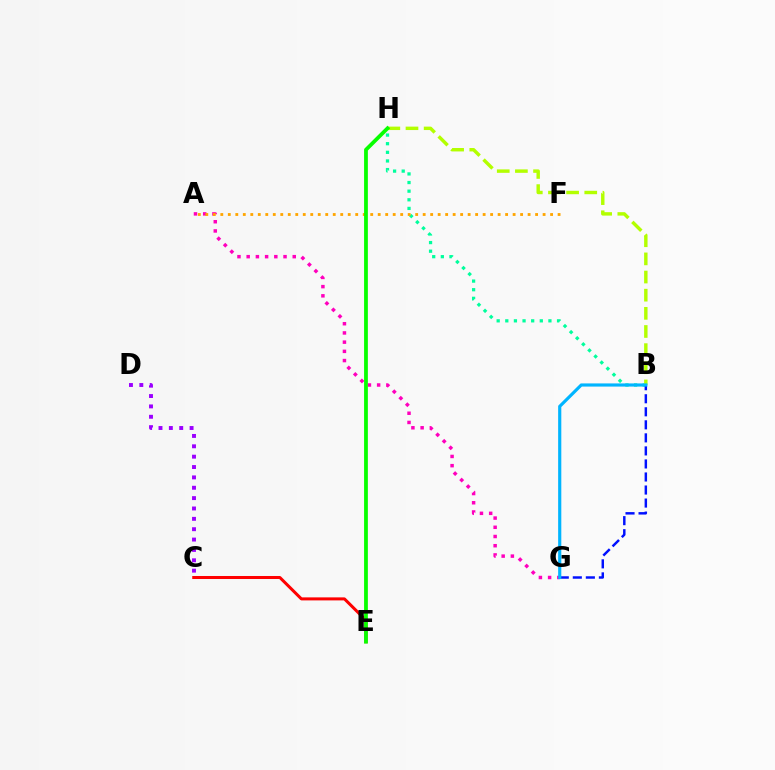{('A', 'G'): [{'color': '#ff00bd', 'line_style': 'dotted', 'thickness': 2.5}], ('B', 'H'): [{'color': '#00ff9d', 'line_style': 'dotted', 'thickness': 2.34}, {'color': '#b3ff00', 'line_style': 'dashed', 'thickness': 2.47}], ('A', 'F'): [{'color': '#ffa500', 'line_style': 'dotted', 'thickness': 2.04}], ('C', 'E'): [{'color': '#ff0000', 'line_style': 'solid', 'thickness': 2.17}], ('C', 'D'): [{'color': '#9b00ff', 'line_style': 'dotted', 'thickness': 2.82}], ('B', 'G'): [{'color': '#0010ff', 'line_style': 'dashed', 'thickness': 1.77}, {'color': '#00b5ff', 'line_style': 'solid', 'thickness': 2.28}], ('E', 'H'): [{'color': '#08ff00', 'line_style': 'solid', 'thickness': 2.72}]}